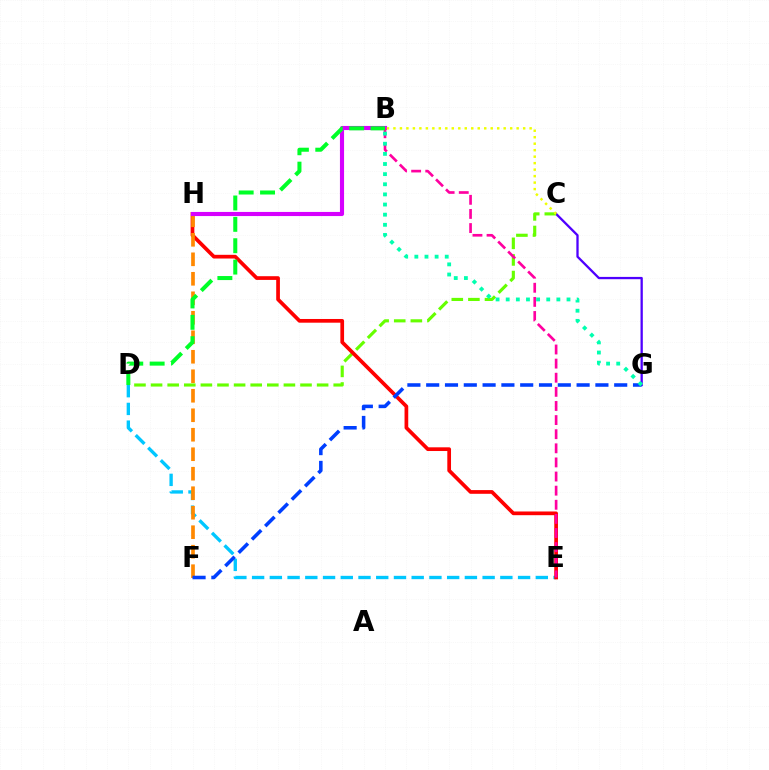{('C', 'G'): [{'color': '#4f00ff', 'line_style': 'solid', 'thickness': 1.65}], ('C', 'D'): [{'color': '#66ff00', 'line_style': 'dashed', 'thickness': 2.26}], ('D', 'E'): [{'color': '#00c7ff', 'line_style': 'dashed', 'thickness': 2.41}], ('E', 'H'): [{'color': '#ff0000', 'line_style': 'solid', 'thickness': 2.67}], ('F', 'H'): [{'color': '#ff8800', 'line_style': 'dashed', 'thickness': 2.65}], ('B', 'H'): [{'color': '#d600ff', 'line_style': 'solid', 'thickness': 2.96}], ('B', 'E'): [{'color': '#ff00a0', 'line_style': 'dashed', 'thickness': 1.92}], ('F', 'G'): [{'color': '#003fff', 'line_style': 'dashed', 'thickness': 2.55}], ('B', 'C'): [{'color': '#eeff00', 'line_style': 'dotted', 'thickness': 1.76}], ('B', 'G'): [{'color': '#00ffaf', 'line_style': 'dotted', 'thickness': 2.75}], ('B', 'D'): [{'color': '#00ff27', 'line_style': 'dashed', 'thickness': 2.9}]}